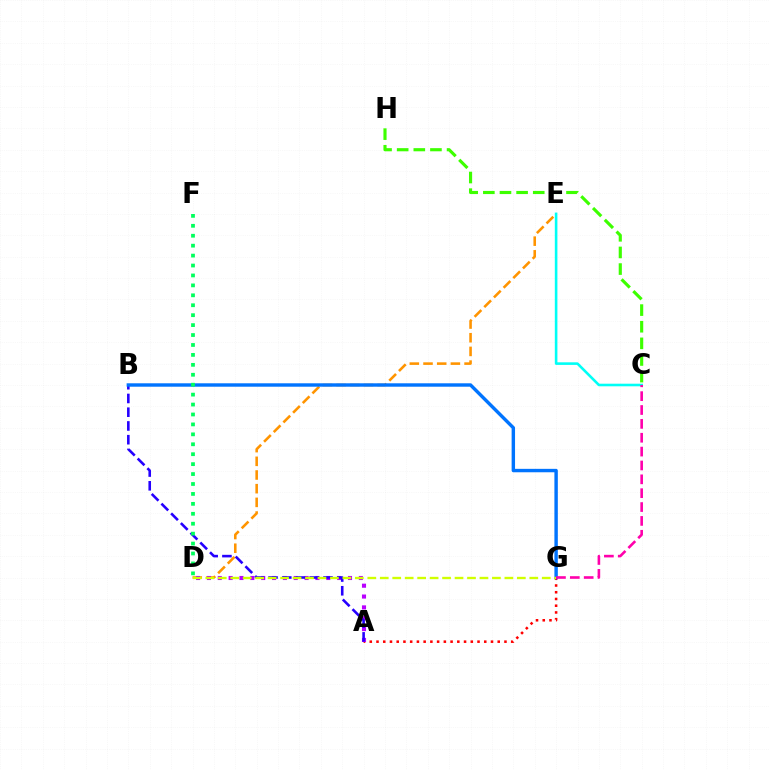{('D', 'E'): [{'color': '#ff9400', 'line_style': 'dashed', 'thickness': 1.86}], ('A', 'G'): [{'color': '#ff0000', 'line_style': 'dotted', 'thickness': 1.83}], ('A', 'D'): [{'color': '#b900ff', 'line_style': 'dotted', 'thickness': 2.95}], ('A', 'B'): [{'color': '#2500ff', 'line_style': 'dashed', 'thickness': 1.87}], ('B', 'G'): [{'color': '#0074ff', 'line_style': 'solid', 'thickness': 2.46}], ('C', 'H'): [{'color': '#3dff00', 'line_style': 'dashed', 'thickness': 2.26}], ('D', 'F'): [{'color': '#00ff5c', 'line_style': 'dotted', 'thickness': 2.7}], ('D', 'G'): [{'color': '#d1ff00', 'line_style': 'dashed', 'thickness': 1.69}], ('C', 'E'): [{'color': '#00fff6', 'line_style': 'solid', 'thickness': 1.87}], ('C', 'G'): [{'color': '#ff00ac', 'line_style': 'dashed', 'thickness': 1.88}]}